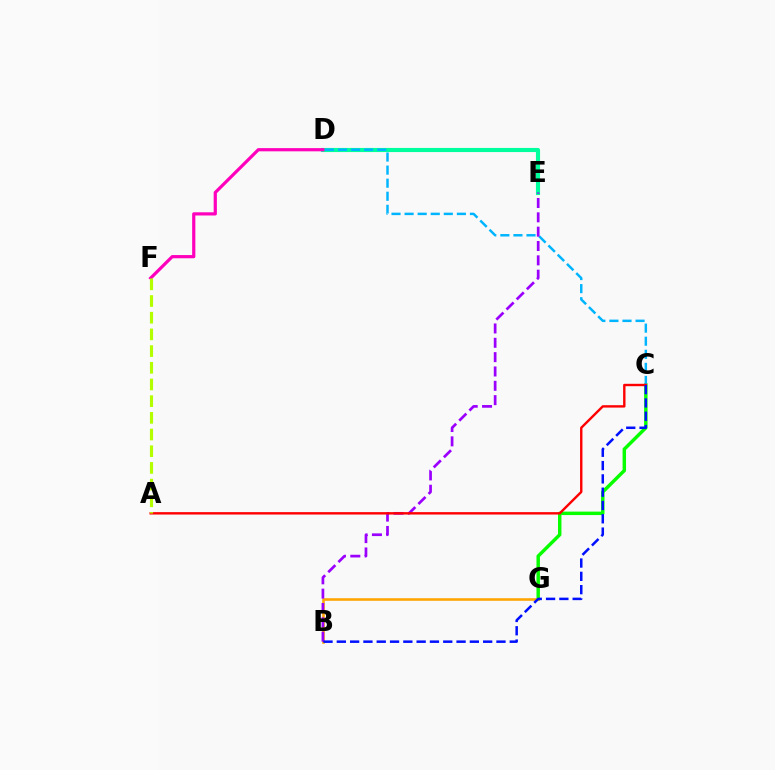{('D', 'E'): [{'color': '#00ff9d', 'line_style': 'solid', 'thickness': 2.97}], ('C', 'G'): [{'color': '#08ff00', 'line_style': 'solid', 'thickness': 2.48}], ('D', 'F'): [{'color': '#ff00bd', 'line_style': 'solid', 'thickness': 2.3}], ('C', 'D'): [{'color': '#00b5ff', 'line_style': 'dashed', 'thickness': 1.78}], ('B', 'G'): [{'color': '#ffa500', 'line_style': 'solid', 'thickness': 1.86}], ('B', 'E'): [{'color': '#9b00ff', 'line_style': 'dashed', 'thickness': 1.95}], ('A', 'C'): [{'color': '#ff0000', 'line_style': 'solid', 'thickness': 1.72}], ('A', 'F'): [{'color': '#b3ff00', 'line_style': 'dashed', 'thickness': 2.27}], ('B', 'C'): [{'color': '#0010ff', 'line_style': 'dashed', 'thickness': 1.81}]}